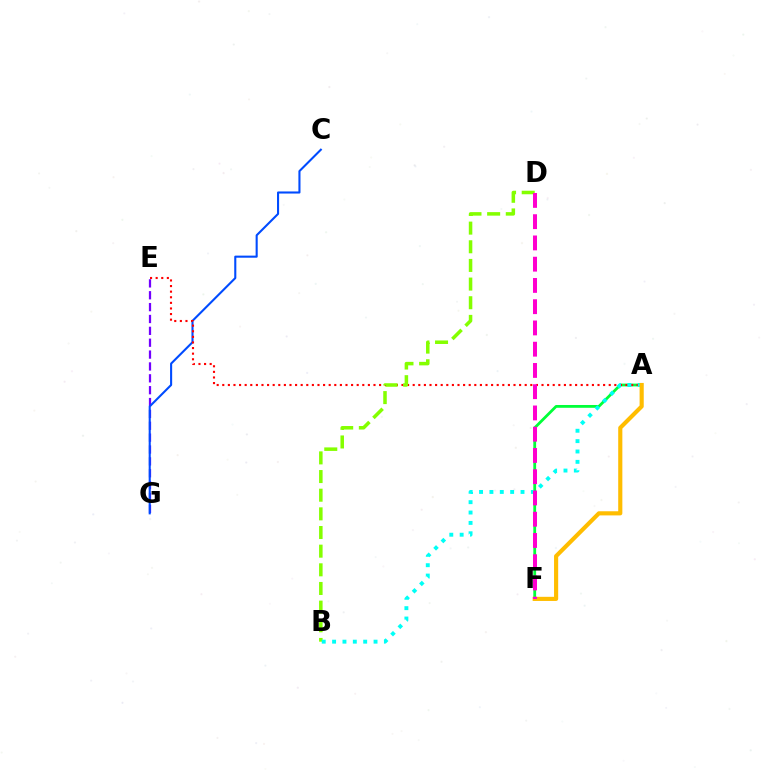{('E', 'G'): [{'color': '#7200ff', 'line_style': 'dashed', 'thickness': 1.61}], ('C', 'G'): [{'color': '#004bff', 'line_style': 'solid', 'thickness': 1.51}], ('A', 'F'): [{'color': '#00ff39', 'line_style': 'solid', 'thickness': 2.01}, {'color': '#ffbd00', 'line_style': 'solid', 'thickness': 2.98}], ('A', 'E'): [{'color': '#ff0000', 'line_style': 'dotted', 'thickness': 1.52}], ('B', 'D'): [{'color': '#84ff00', 'line_style': 'dashed', 'thickness': 2.53}], ('A', 'B'): [{'color': '#00fff6', 'line_style': 'dotted', 'thickness': 2.82}], ('D', 'F'): [{'color': '#ff00cf', 'line_style': 'dashed', 'thickness': 2.89}]}